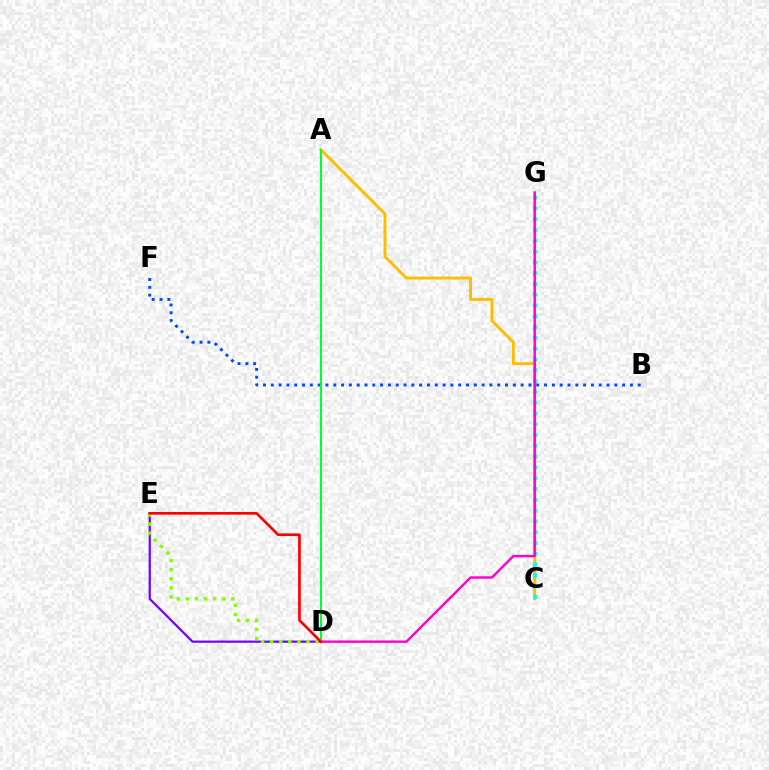{('A', 'C'): [{'color': '#ffbd00', 'line_style': 'solid', 'thickness': 2.09}], ('C', 'G'): [{'color': '#00fff6', 'line_style': 'dotted', 'thickness': 2.93}], ('D', 'E'): [{'color': '#7200ff', 'line_style': 'solid', 'thickness': 1.59}, {'color': '#84ff00', 'line_style': 'dotted', 'thickness': 2.47}, {'color': '#ff0000', 'line_style': 'solid', 'thickness': 1.93}], ('B', 'F'): [{'color': '#004bff', 'line_style': 'dotted', 'thickness': 2.12}], ('D', 'G'): [{'color': '#ff00cf', 'line_style': 'solid', 'thickness': 1.74}], ('A', 'D'): [{'color': '#00ff39', 'line_style': 'solid', 'thickness': 1.51}]}